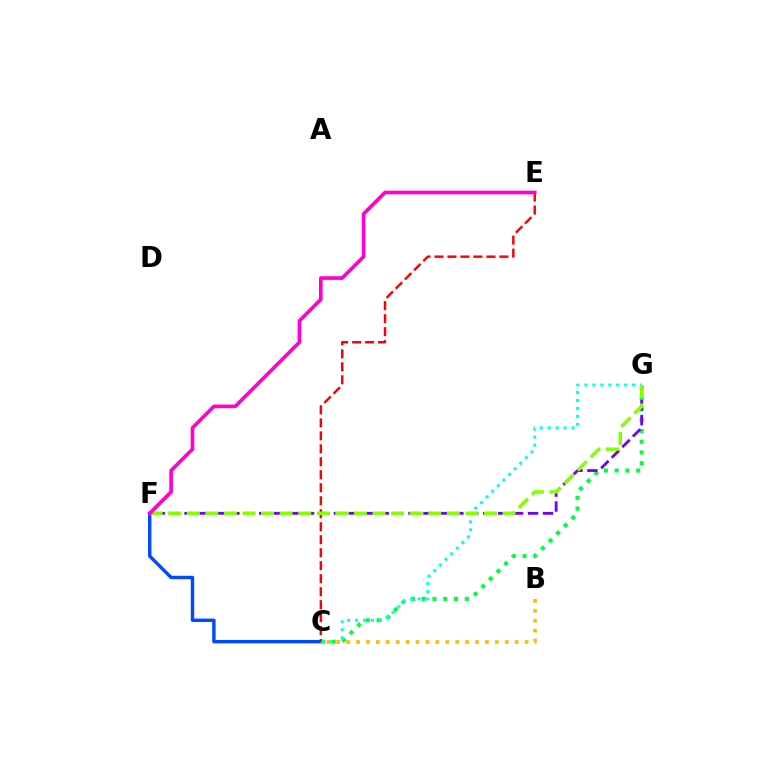{('C', 'F'): [{'color': '#004bff', 'line_style': 'solid', 'thickness': 2.46}], ('C', 'G'): [{'color': '#00ff39', 'line_style': 'dotted', 'thickness': 2.93}, {'color': '#00fff6', 'line_style': 'dotted', 'thickness': 2.16}], ('F', 'G'): [{'color': '#7200ff', 'line_style': 'dashed', 'thickness': 2.03}, {'color': '#84ff00', 'line_style': 'dashed', 'thickness': 2.52}], ('C', 'E'): [{'color': '#ff0000', 'line_style': 'dashed', 'thickness': 1.76}], ('E', 'F'): [{'color': '#ff00cf', 'line_style': 'solid', 'thickness': 2.63}], ('B', 'C'): [{'color': '#ffbd00', 'line_style': 'dotted', 'thickness': 2.69}]}